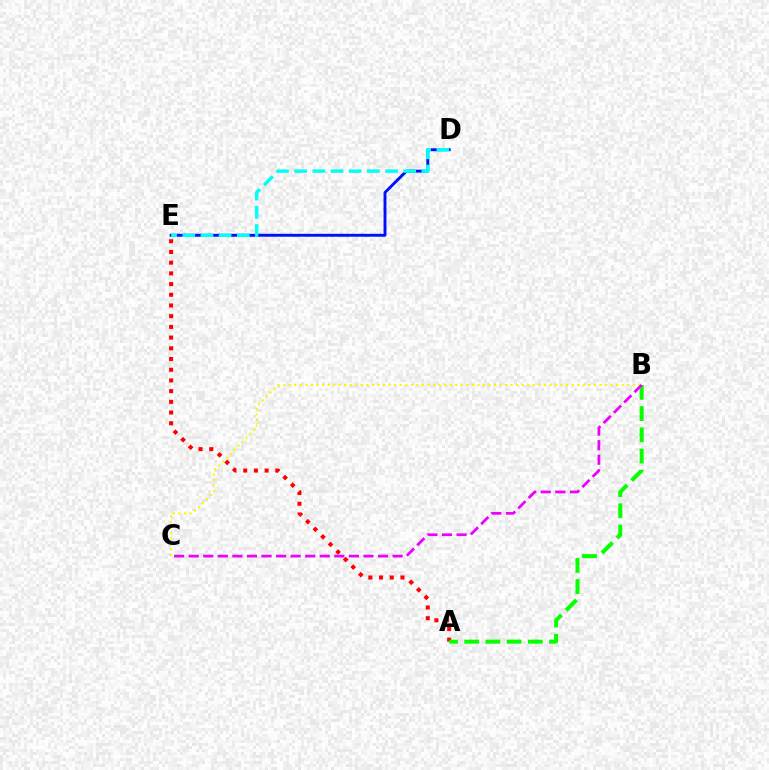{('D', 'E'): [{'color': '#0010ff', 'line_style': 'solid', 'thickness': 2.09}, {'color': '#00fff6', 'line_style': 'dashed', 'thickness': 2.47}], ('A', 'E'): [{'color': '#ff0000', 'line_style': 'dotted', 'thickness': 2.91}], ('B', 'C'): [{'color': '#fcf500', 'line_style': 'dotted', 'thickness': 1.51}, {'color': '#ee00ff', 'line_style': 'dashed', 'thickness': 1.98}], ('A', 'B'): [{'color': '#08ff00', 'line_style': 'dashed', 'thickness': 2.88}]}